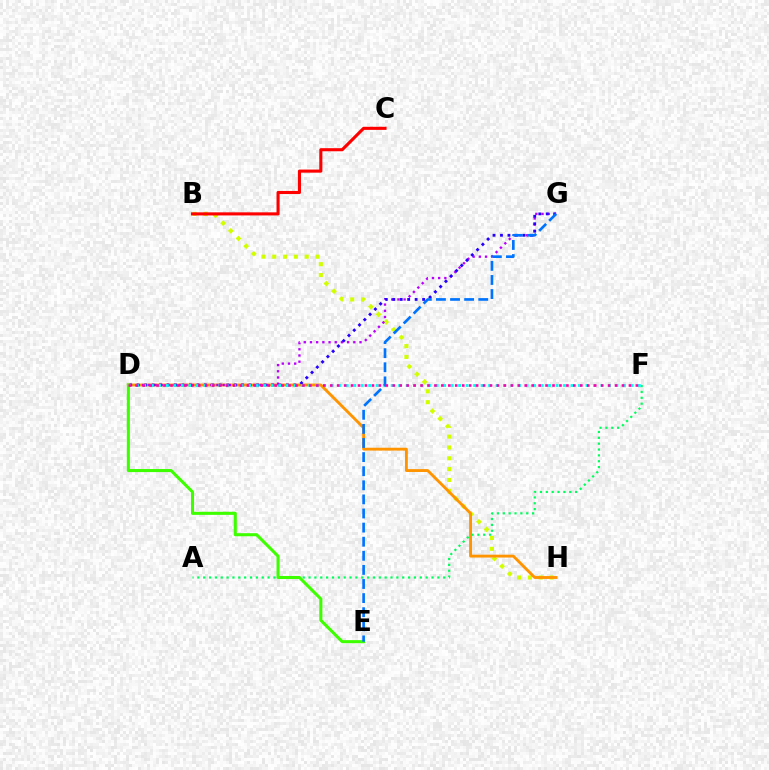{('B', 'H'): [{'color': '#d1ff00', 'line_style': 'dotted', 'thickness': 2.94}], ('D', 'H'): [{'color': '#ff9400', 'line_style': 'solid', 'thickness': 2.06}], ('A', 'F'): [{'color': '#00ff5c', 'line_style': 'dotted', 'thickness': 1.59}], ('B', 'C'): [{'color': '#ff0000', 'line_style': 'solid', 'thickness': 2.23}], ('D', 'G'): [{'color': '#b900ff', 'line_style': 'dotted', 'thickness': 1.68}, {'color': '#2500ff', 'line_style': 'dotted', 'thickness': 2.03}], ('D', 'F'): [{'color': '#00fff6', 'line_style': 'dotted', 'thickness': 2.04}, {'color': '#ff00ac', 'line_style': 'dotted', 'thickness': 1.89}], ('D', 'E'): [{'color': '#3dff00', 'line_style': 'solid', 'thickness': 2.2}], ('E', 'G'): [{'color': '#0074ff', 'line_style': 'dashed', 'thickness': 1.92}]}